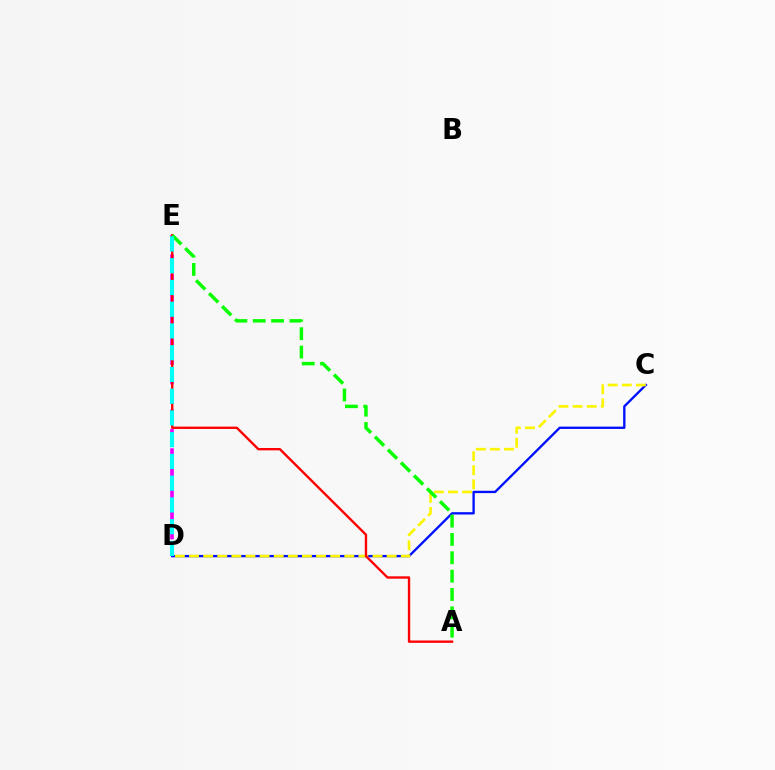{('C', 'D'): [{'color': '#0010ff', 'line_style': 'solid', 'thickness': 1.68}, {'color': '#fcf500', 'line_style': 'dashed', 'thickness': 1.92}], ('D', 'E'): [{'color': '#ee00ff', 'line_style': 'dashed', 'thickness': 2.63}, {'color': '#00fff6', 'line_style': 'dashed', 'thickness': 2.95}], ('A', 'E'): [{'color': '#ff0000', 'line_style': 'solid', 'thickness': 1.7}, {'color': '#08ff00', 'line_style': 'dashed', 'thickness': 2.49}]}